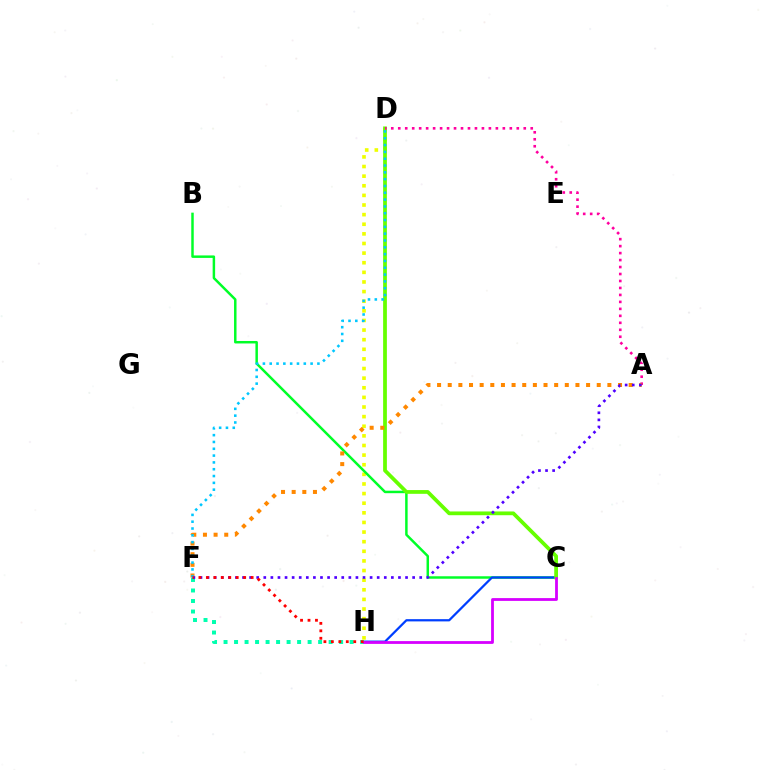{('D', 'H'): [{'color': '#eeff00', 'line_style': 'dotted', 'thickness': 2.61}], ('B', 'C'): [{'color': '#00ff27', 'line_style': 'solid', 'thickness': 1.78}], ('C', 'H'): [{'color': '#003fff', 'line_style': 'solid', 'thickness': 1.62}, {'color': '#d600ff', 'line_style': 'solid', 'thickness': 2.02}], ('C', 'D'): [{'color': '#66ff00', 'line_style': 'solid', 'thickness': 2.7}], ('F', 'H'): [{'color': '#00ffaf', 'line_style': 'dotted', 'thickness': 2.85}, {'color': '#ff0000', 'line_style': 'dotted', 'thickness': 2.03}], ('A', 'D'): [{'color': '#ff00a0', 'line_style': 'dotted', 'thickness': 1.89}], ('A', 'F'): [{'color': '#ff8800', 'line_style': 'dotted', 'thickness': 2.89}, {'color': '#4f00ff', 'line_style': 'dotted', 'thickness': 1.93}], ('D', 'F'): [{'color': '#00c7ff', 'line_style': 'dotted', 'thickness': 1.85}]}